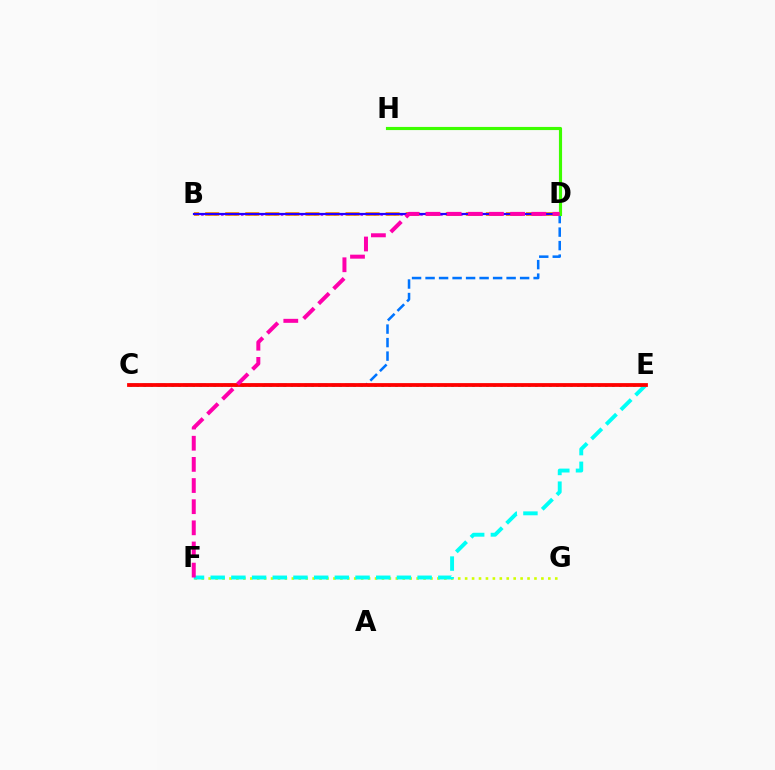{('B', 'D'): [{'color': '#b900ff', 'line_style': 'dotted', 'thickness': 1.8}, {'color': '#ff9400', 'line_style': 'dashed', 'thickness': 2.72}, {'color': '#2500ff', 'line_style': 'solid', 'thickness': 1.58}], ('C', 'D'): [{'color': '#0074ff', 'line_style': 'dashed', 'thickness': 1.83}], ('C', 'E'): [{'color': '#00ff5c', 'line_style': 'dotted', 'thickness': 1.9}, {'color': '#ff0000', 'line_style': 'solid', 'thickness': 2.73}], ('F', 'G'): [{'color': '#d1ff00', 'line_style': 'dotted', 'thickness': 1.88}], ('D', 'H'): [{'color': '#3dff00', 'line_style': 'solid', 'thickness': 2.26}], ('E', 'F'): [{'color': '#00fff6', 'line_style': 'dashed', 'thickness': 2.81}], ('D', 'F'): [{'color': '#ff00ac', 'line_style': 'dashed', 'thickness': 2.87}]}